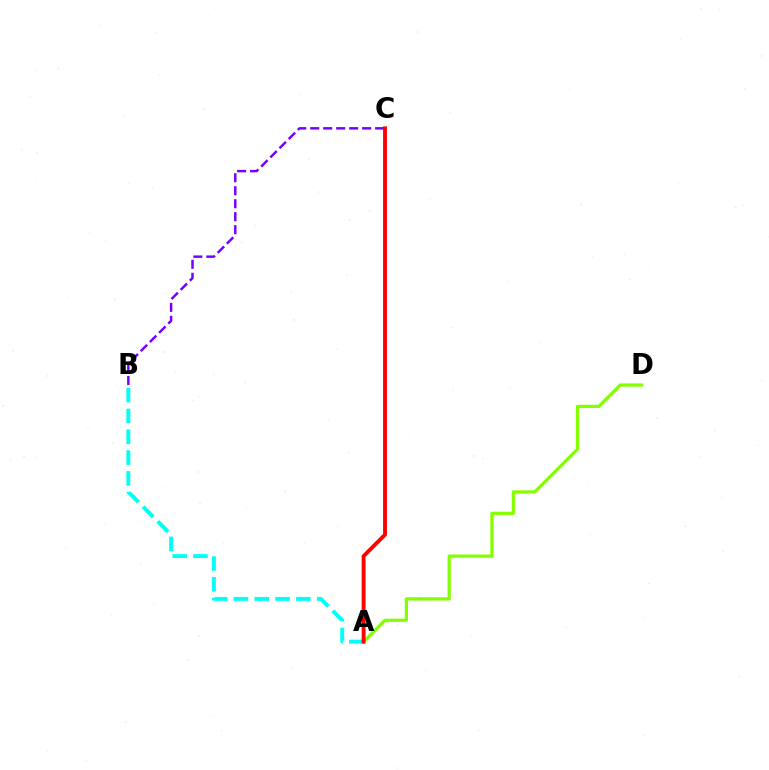{('A', 'B'): [{'color': '#00fff6', 'line_style': 'dashed', 'thickness': 2.83}], ('A', 'D'): [{'color': '#84ff00', 'line_style': 'solid', 'thickness': 2.34}], ('A', 'C'): [{'color': '#ff0000', 'line_style': 'solid', 'thickness': 2.79}], ('B', 'C'): [{'color': '#7200ff', 'line_style': 'dashed', 'thickness': 1.76}]}